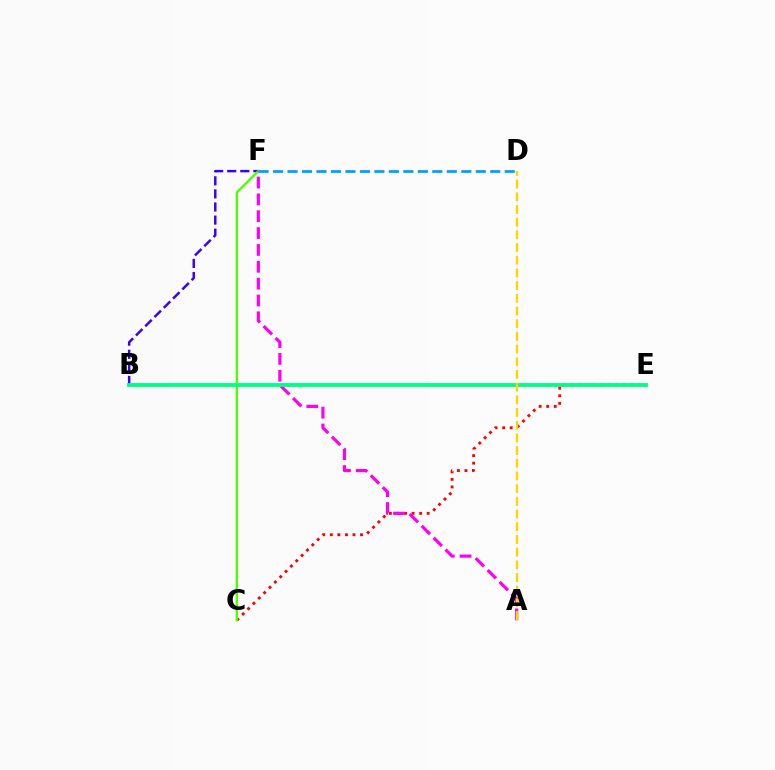{('B', 'F'): [{'color': '#3700ff', 'line_style': 'dashed', 'thickness': 1.78}], ('C', 'E'): [{'color': '#ff0000', 'line_style': 'dotted', 'thickness': 2.05}], ('C', 'F'): [{'color': '#4fff00', 'line_style': 'solid', 'thickness': 1.71}], ('A', 'F'): [{'color': '#ff00ed', 'line_style': 'dashed', 'thickness': 2.29}], ('D', 'F'): [{'color': '#009eff', 'line_style': 'dashed', 'thickness': 1.97}], ('B', 'E'): [{'color': '#00ff86', 'line_style': 'solid', 'thickness': 2.77}], ('A', 'D'): [{'color': '#ffd500', 'line_style': 'dashed', 'thickness': 1.72}]}